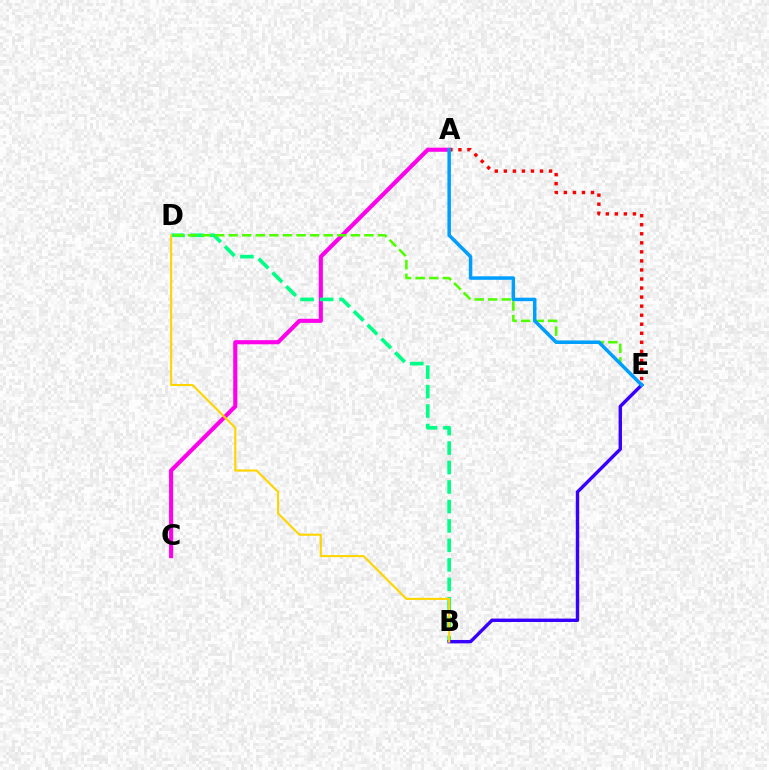{('A', 'C'): [{'color': '#ff00ed', 'line_style': 'solid', 'thickness': 2.96}], ('B', 'D'): [{'color': '#00ff86', 'line_style': 'dashed', 'thickness': 2.64}, {'color': '#ffd500', 'line_style': 'solid', 'thickness': 1.52}], ('B', 'E'): [{'color': '#3700ff', 'line_style': 'solid', 'thickness': 2.44}], ('D', 'E'): [{'color': '#4fff00', 'line_style': 'dashed', 'thickness': 1.84}], ('A', 'E'): [{'color': '#ff0000', 'line_style': 'dotted', 'thickness': 2.46}, {'color': '#009eff', 'line_style': 'solid', 'thickness': 2.52}]}